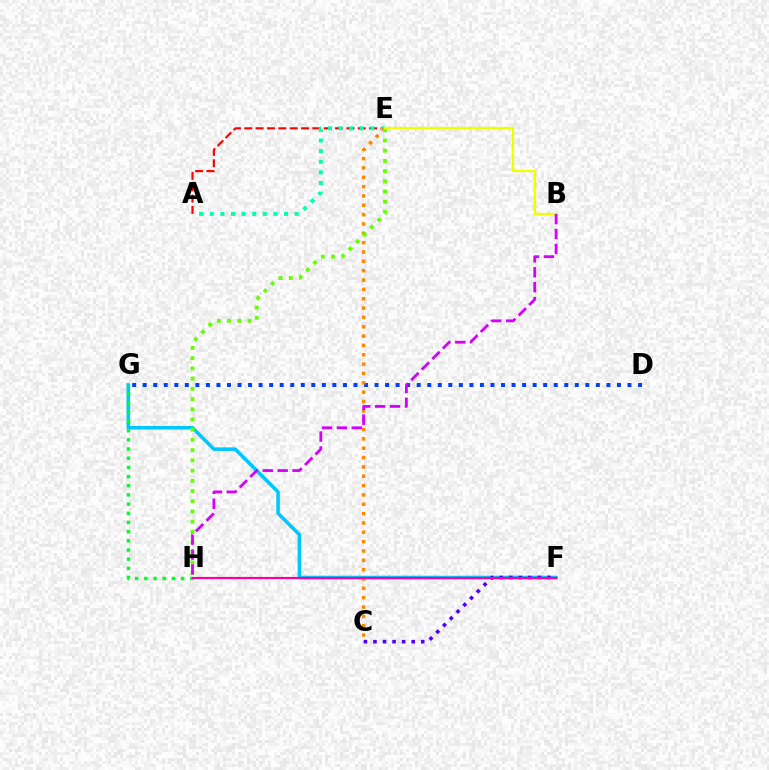{('D', 'G'): [{'color': '#003fff', 'line_style': 'dotted', 'thickness': 2.86}], ('A', 'E'): [{'color': '#ff0000', 'line_style': 'dashed', 'thickness': 1.54}, {'color': '#00ffaf', 'line_style': 'dotted', 'thickness': 2.89}], ('F', 'G'): [{'color': '#00c7ff', 'line_style': 'solid', 'thickness': 2.57}], ('C', 'F'): [{'color': '#4f00ff', 'line_style': 'dotted', 'thickness': 2.6}], ('C', 'E'): [{'color': '#ff8800', 'line_style': 'dotted', 'thickness': 2.54}], ('G', 'H'): [{'color': '#00ff27', 'line_style': 'dotted', 'thickness': 2.49}], ('E', 'H'): [{'color': '#66ff00', 'line_style': 'dotted', 'thickness': 2.78}], ('F', 'H'): [{'color': '#ff00a0', 'line_style': 'solid', 'thickness': 1.57}], ('B', 'E'): [{'color': '#eeff00', 'line_style': 'solid', 'thickness': 1.65}], ('B', 'H'): [{'color': '#d600ff', 'line_style': 'dashed', 'thickness': 2.03}]}